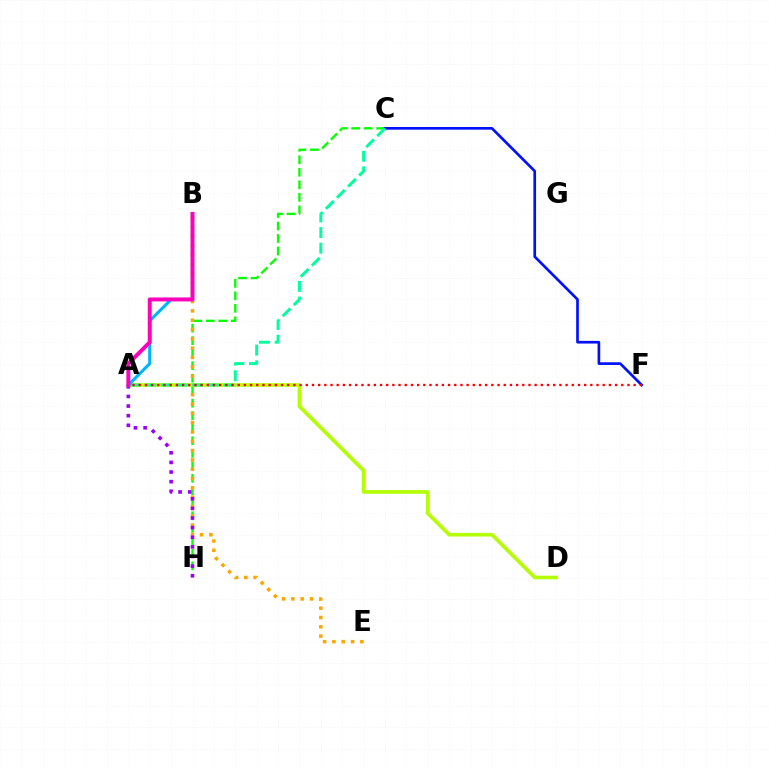{('C', 'H'): [{'color': '#08ff00', 'line_style': 'dashed', 'thickness': 1.7}], ('B', 'E'): [{'color': '#ffa500', 'line_style': 'dotted', 'thickness': 2.53}], ('A', 'H'): [{'color': '#9b00ff', 'line_style': 'dotted', 'thickness': 2.61}], ('C', 'F'): [{'color': '#0010ff', 'line_style': 'solid', 'thickness': 1.92}], ('A', 'D'): [{'color': '#b3ff00', 'line_style': 'solid', 'thickness': 2.61}], ('A', 'C'): [{'color': '#00ff9d', 'line_style': 'dashed', 'thickness': 2.13}], ('A', 'B'): [{'color': '#00b5ff', 'line_style': 'solid', 'thickness': 2.23}, {'color': '#ff00bd', 'line_style': 'solid', 'thickness': 2.84}], ('A', 'F'): [{'color': '#ff0000', 'line_style': 'dotted', 'thickness': 1.68}]}